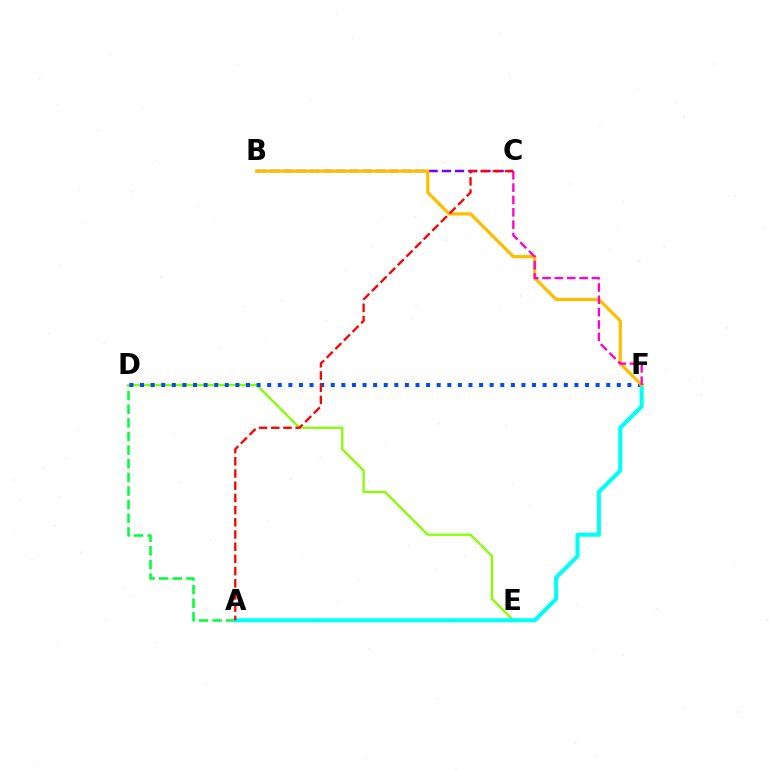{('A', 'D'): [{'color': '#00ff39', 'line_style': 'dashed', 'thickness': 1.85}], ('D', 'E'): [{'color': '#84ff00', 'line_style': 'solid', 'thickness': 1.64}], ('B', 'C'): [{'color': '#7200ff', 'line_style': 'dashed', 'thickness': 1.79}], ('D', 'F'): [{'color': '#004bff', 'line_style': 'dotted', 'thickness': 2.88}], ('A', 'F'): [{'color': '#00fff6', 'line_style': 'solid', 'thickness': 2.92}], ('B', 'F'): [{'color': '#ffbd00', 'line_style': 'solid', 'thickness': 2.32}], ('C', 'F'): [{'color': '#ff00cf', 'line_style': 'dashed', 'thickness': 1.68}], ('A', 'C'): [{'color': '#ff0000', 'line_style': 'dashed', 'thickness': 1.66}]}